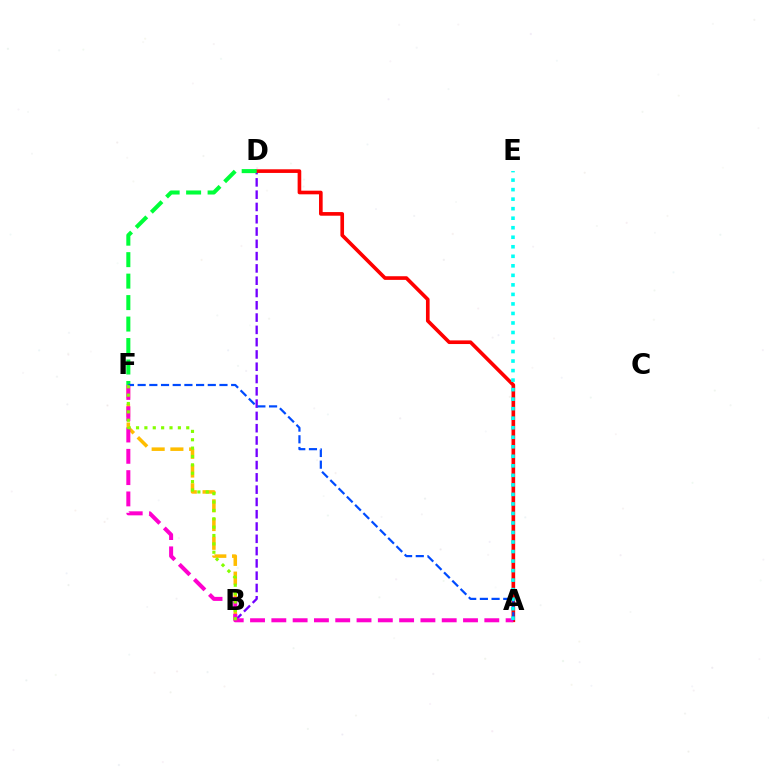{('B', 'D'): [{'color': '#7200ff', 'line_style': 'dashed', 'thickness': 1.67}], ('A', 'D'): [{'color': '#ff0000', 'line_style': 'solid', 'thickness': 2.62}], ('B', 'F'): [{'color': '#ffbd00', 'line_style': 'dashed', 'thickness': 2.54}, {'color': '#84ff00', 'line_style': 'dotted', 'thickness': 2.27}], ('D', 'F'): [{'color': '#00ff39', 'line_style': 'dashed', 'thickness': 2.92}], ('A', 'F'): [{'color': '#ff00cf', 'line_style': 'dashed', 'thickness': 2.89}, {'color': '#004bff', 'line_style': 'dashed', 'thickness': 1.59}], ('A', 'E'): [{'color': '#00fff6', 'line_style': 'dotted', 'thickness': 2.59}]}